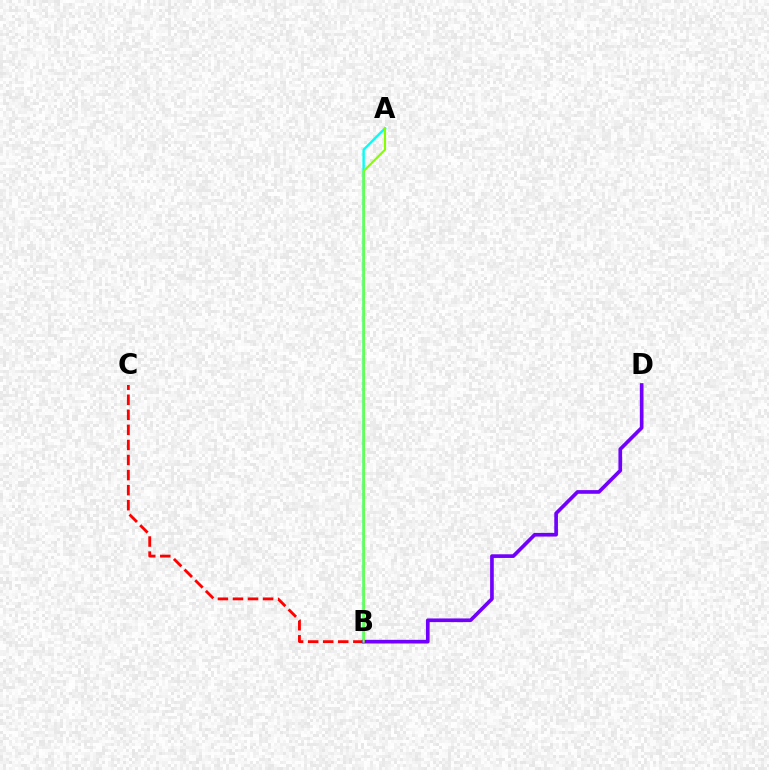{('B', 'C'): [{'color': '#ff0000', 'line_style': 'dashed', 'thickness': 2.05}], ('A', 'B'): [{'color': '#00fff6', 'line_style': 'solid', 'thickness': 1.71}, {'color': '#84ff00', 'line_style': 'solid', 'thickness': 1.53}], ('B', 'D'): [{'color': '#7200ff', 'line_style': 'solid', 'thickness': 2.64}]}